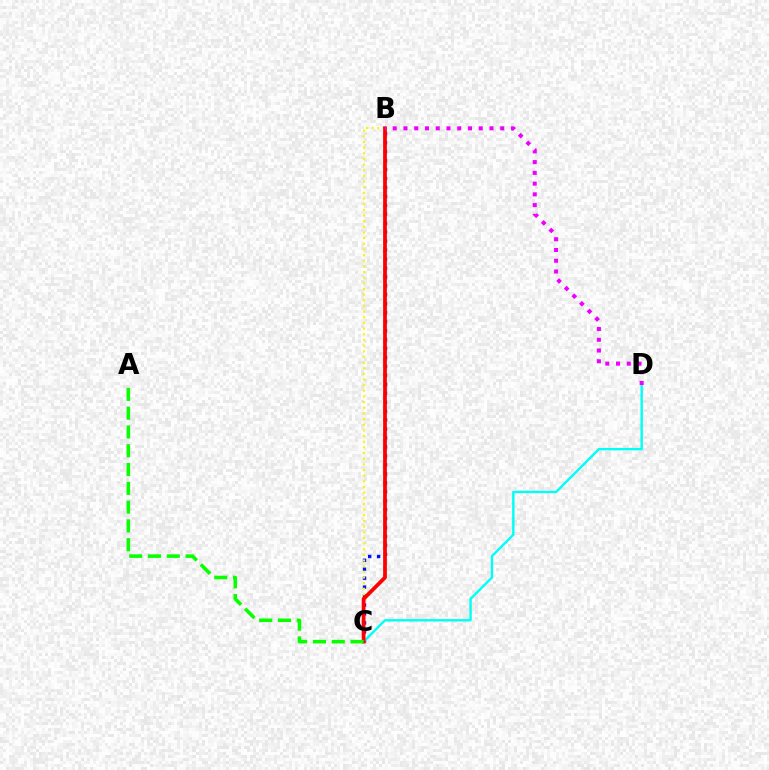{('B', 'C'): [{'color': '#0010ff', 'line_style': 'dotted', 'thickness': 2.43}, {'color': '#fcf500', 'line_style': 'dotted', 'thickness': 1.54}, {'color': '#ff0000', 'line_style': 'solid', 'thickness': 2.71}], ('C', 'D'): [{'color': '#00fff6', 'line_style': 'solid', 'thickness': 1.73}], ('B', 'D'): [{'color': '#ee00ff', 'line_style': 'dotted', 'thickness': 2.92}], ('A', 'C'): [{'color': '#08ff00', 'line_style': 'dashed', 'thickness': 2.55}]}